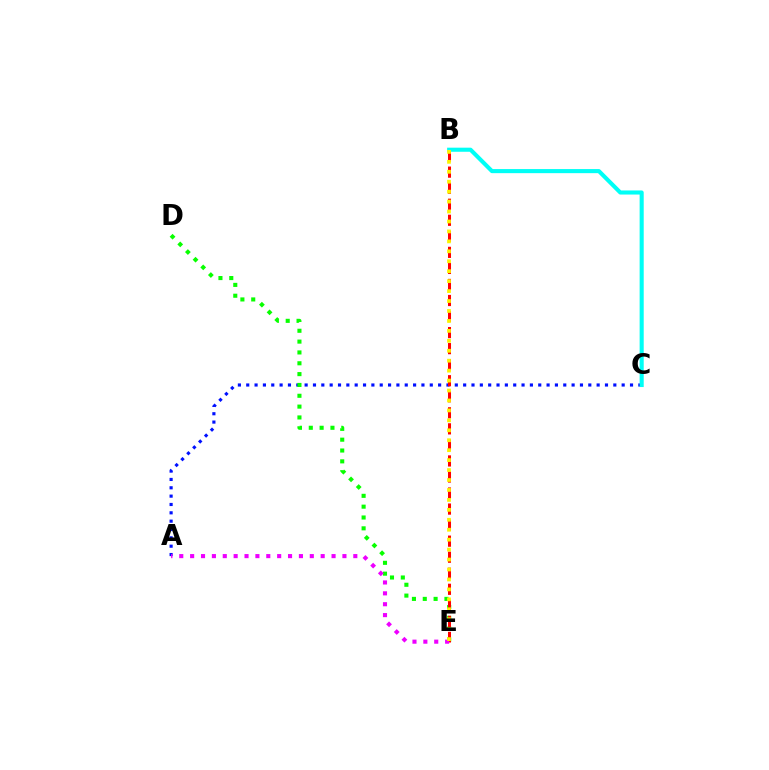{('A', 'C'): [{'color': '#0010ff', 'line_style': 'dotted', 'thickness': 2.27}], ('D', 'E'): [{'color': '#08ff00', 'line_style': 'dotted', 'thickness': 2.94}], ('B', 'E'): [{'color': '#ff0000', 'line_style': 'dashed', 'thickness': 2.18}, {'color': '#fcf500', 'line_style': 'dotted', 'thickness': 2.7}], ('A', 'E'): [{'color': '#ee00ff', 'line_style': 'dotted', 'thickness': 2.96}], ('B', 'C'): [{'color': '#00fff6', 'line_style': 'solid', 'thickness': 2.95}]}